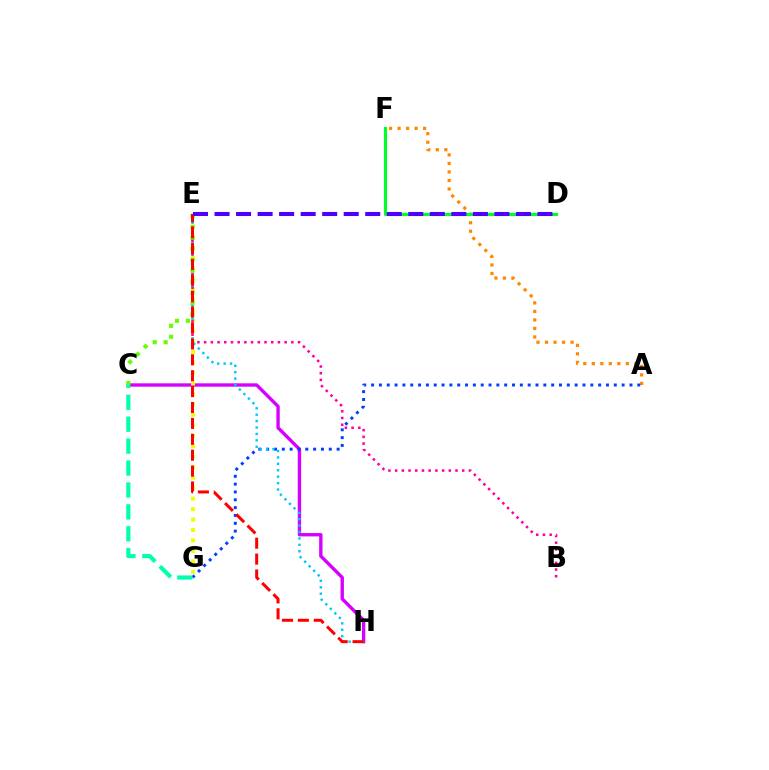{('A', 'F'): [{'color': '#ff8800', 'line_style': 'dotted', 'thickness': 2.31}], ('C', 'H'): [{'color': '#d600ff', 'line_style': 'solid', 'thickness': 2.43}], ('A', 'G'): [{'color': '#003fff', 'line_style': 'dotted', 'thickness': 2.13}], ('E', 'G'): [{'color': '#eeff00', 'line_style': 'dotted', 'thickness': 2.84}], ('C', 'E'): [{'color': '#66ff00', 'line_style': 'dotted', 'thickness': 2.97}], ('E', 'H'): [{'color': '#00c7ff', 'line_style': 'dotted', 'thickness': 1.74}, {'color': '#ff0000', 'line_style': 'dashed', 'thickness': 2.16}], ('C', 'G'): [{'color': '#00ffaf', 'line_style': 'dashed', 'thickness': 2.98}], ('B', 'E'): [{'color': '#ff00a0', 'line_style': 'dotted', 'thickness': 1.82}], ('D', 'F'): [{'color': '#00ff27', 'line_style': 'solid', 'thickness': 2.26}], ('D', 'E'): [{'color': '#4f00ff', 'line_style': 'dashed', 'thickness': 2.92}]}